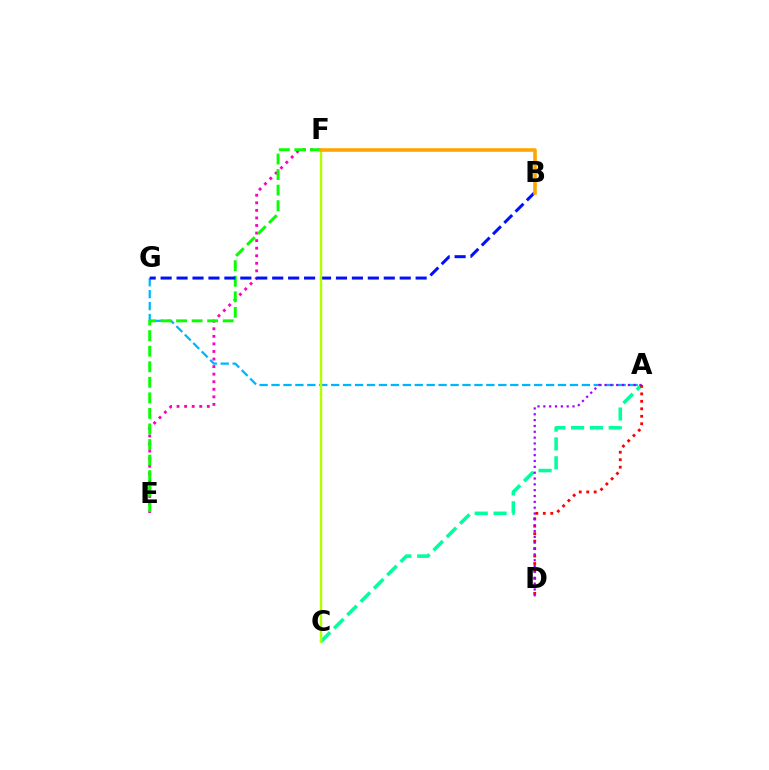{('E', 'F'): [{'color': '#ff00bd', 'line_style': 'dotted', 'thickness': 2.05}, {'color': '#08ff00', 'line_style': 'dashed', 'thickness': 2.11}], ('A', 'C'): [{'color': '#00ff9d', 'line_style': 'dashed', 'thickness': 2.56}], ('A', 'G'): [{'color': '#00b5ff', 'line_style': 'dashed', 'thickness': 1.62}], ('B', 'G'): [{'color': '#0010ff', 'line_style': 'dashed', 'thickness': 2.17}], ('C', 'F'): [{'color': '#b3ff00', 'line_style': 'solid', 'thickness': 1.75}], ('A', 'D'): [{'color': '#ff0000', 'line_style': 'dotted', 'thickness': 2.03}, {'color': '#9b00ff', 'line_style': 'dotted', 'thickness': 1.59}], ('B', 'F'): [{'color': '#ffa500', 'line_style': 'solid', 'thickness': 2.58}]}